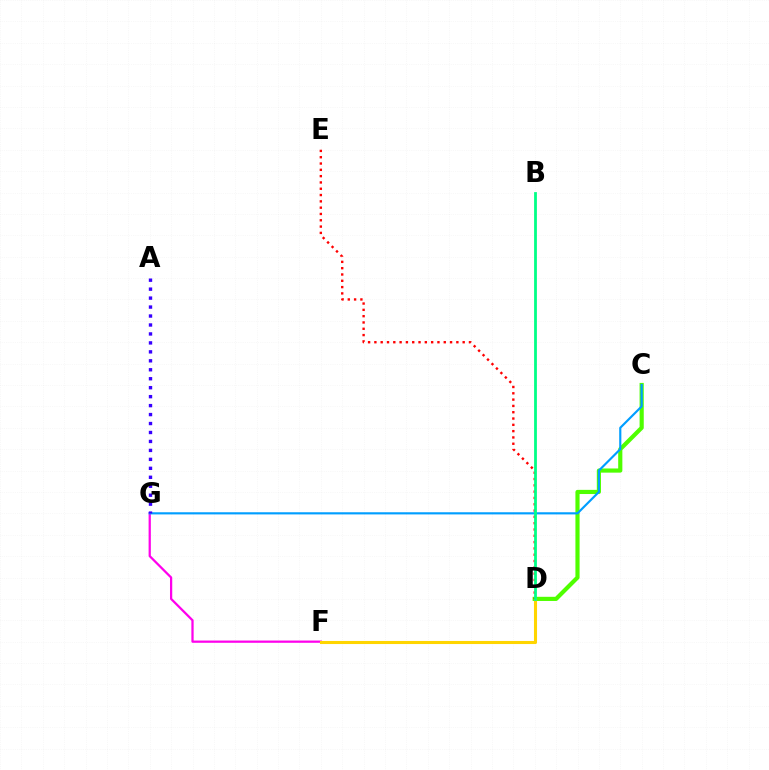{('F', 'G'): [{'color': '#ff00ed', 'line_style': 'solid', 'thickness': 1.62}], ('C', 'D'): [{'color': '#4fff00', 'line_style': 'solid', 'thickness': 3.0}], ('D', 'F'): [{'color': '#ffd500', 'line_style': 'solid', 'thickness': 2.21}], ('C', 'G'): [{'color': '#009eff', 'line_style': 'solid', 'thickness': 1.55}], ('D', 'E'): [{'color': '#ff0000', 'line_style': 'dotted', 'thickness': 1.71}], ('A', 'G'): [{'color': '#3700ff', 'line_style': 'dotted', 'thickness': 2.43}], ('B', 'D'): [{'color': '#00ff86', 'line_style': 'solid', 'thickness': 2.01}]}